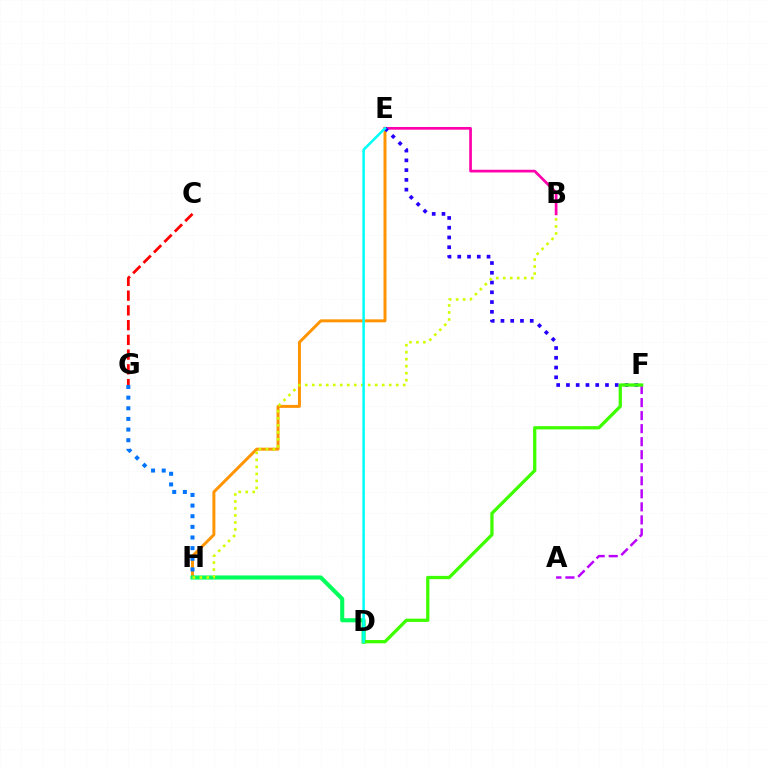{('A', 'F'): [{'color': '#b900ff', 'line_style': 'dashed', 'thickness': 1.77}], ('E', 'H'): [{'color': '#ff9400', 'line_style': 'solid', 'thickness': 2.13}], ('G', 'H'): [{'color': '#0074ff', 'line_style': 'dotted', 'thickness': 2.89}], ('B', 'E'): [{'color': '#ff00ac', 'line_style': 'solid', 'thickness': 1.95}], ('D', 'H'): [{'color': '#00ff5c', 'line_style': 'solid', 'thickness': 2.94}], ('C', 'G'): [{'color': '#ff0000', 'line_style': 'dashed', 'thickness': 2.0}], ('E', 'F'): [{'color': '#2500ff', 'line_style': 'dotted', 'thickness': 2.65}], ('D', 'F'): [{'color': '#3dff00', 'line_style': 'solid', 'thickness': 2.36}], ('B', 'H'): [{'color': '#d1ff00', 'line_style': 'dotted', 'thickness': 1.9}], ('D', 'E'): [{'color': '#00fff6', 'line_style': 'solid', 'thickness': 1.82}]}